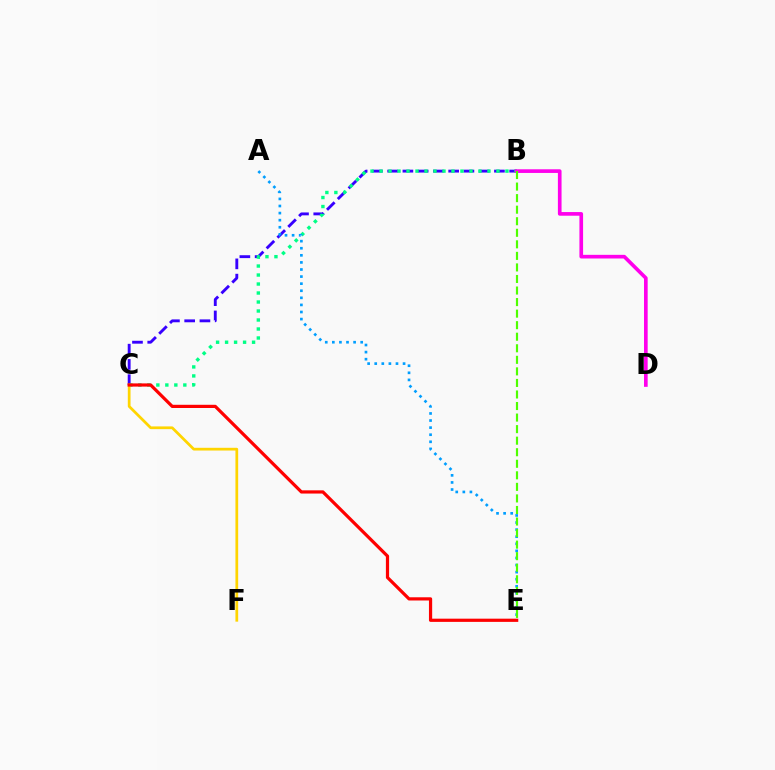{('B', 'C'): [{'color': '#3700ff', 'line_style': 'dashed', 'thickness': 2.07}, {'color': '#00ff86', 'line_style': 'dotted', 'thickness': 2.44}], ('A', 'E'): [{'color': '#009eff', 'line_style': 'dotted', 'thickness': 1.93}], ('C', 'F'): [{'color': '#ffd500', 'line_style': 'solid', 'thickness': 1.97}], ('B', 'D'): [{'color': '#ff00ed', 'line_style': 'solid', 'thickness': 2.64}], ('B', 'E'): [{'color': '#4fff00', 'line_style': 'dashed', 'thickness': 1.57}], ('C', 'E'): [{'color': '#ff0000', 'line_style': 'solid', 'thickness': 2.31}]}